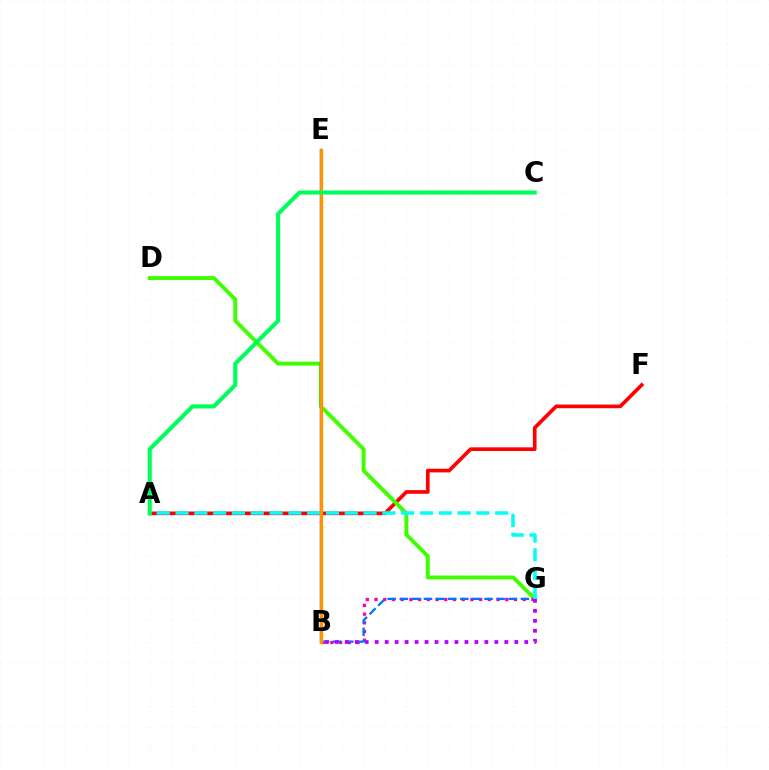{('A', 'F'): [{'color': '#ff0000', 'line_style': 'solid', 'thickness': 2.64}], ('D', 'G'): [{'color': '#3dff00', 'line_style': 'solid', 'thickness': 2.8}], ('B', 'G'): [{'color': '#ff00ac', 'line_style': 'dotted', 'thickness': 2.37}, {'color': '#0074ff', 'line_style': 'dashed', 'thickness': 1.64}, {'color': '#b900ff', 'line_style': 'dotted', 'thickness': 2.71}], ('B', 'E'): [{'color': '#2500ff', 'line_style': 'solid', 'thickness': 1.64}, {'color': '#d1ff00', 'line_style': 'dashed', 'thickness': 1.5}, {'color': '#ff9400', 'line_style': 'solid', 'thickness': 2.38}], ('A', 'G'): [{'color': '#00fff6', 'line_style': 'dashed', 'thickness': 2.55}], ('A', 'C'): [{'color': '#00ff5c', 'line_style': 'solid', 'thickness': 2.97}]}